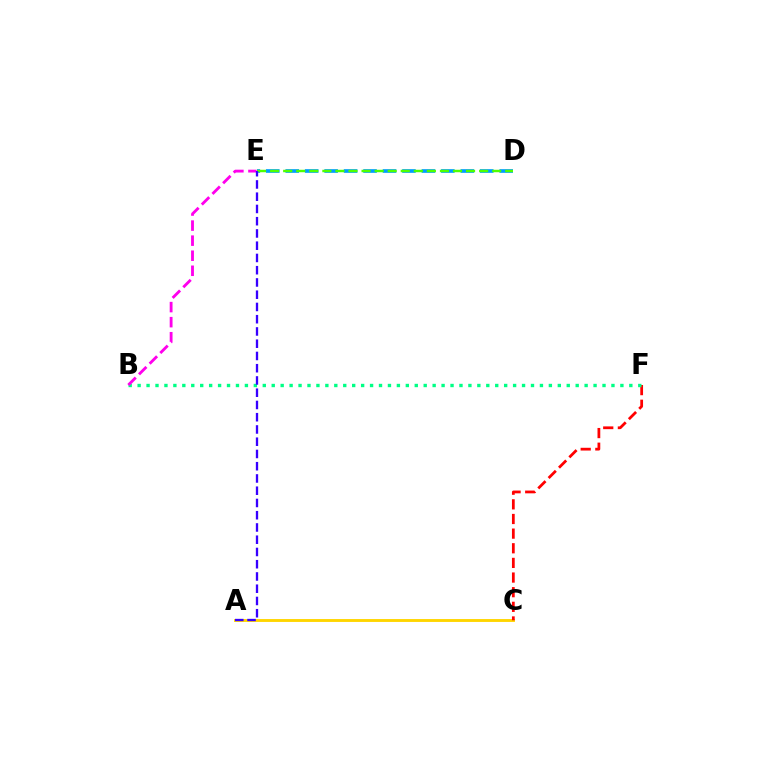{('A', 'C'): [{'color': '#ffd500', 'line_style': 'solid', 'thickness': 2.08}], ('C', 'F'): [{'color': '#ff0000', 'line_style': 'dashed', 'thickness': 1.99}], ('D', 'E'): [{'color': '#009eff', 'line_style': 'dashed', 'thickness': 2.64}, {'color': '#4fff00', 'line_style': 'dashed', 'thickness': 1.77}], ('B', 'F'): [{'color': '#00ff86', 'line_style': 'dotted', 'thickness': 2.43}], ('B', 'E'): [{'color': '#ff00ed', 'line_style': 'dashed', 'thickness': 2.05}], ('A', 'E'): [{'color': '#3700ff', 'line_style': 'dashed', 'thickness': 1.66}]}